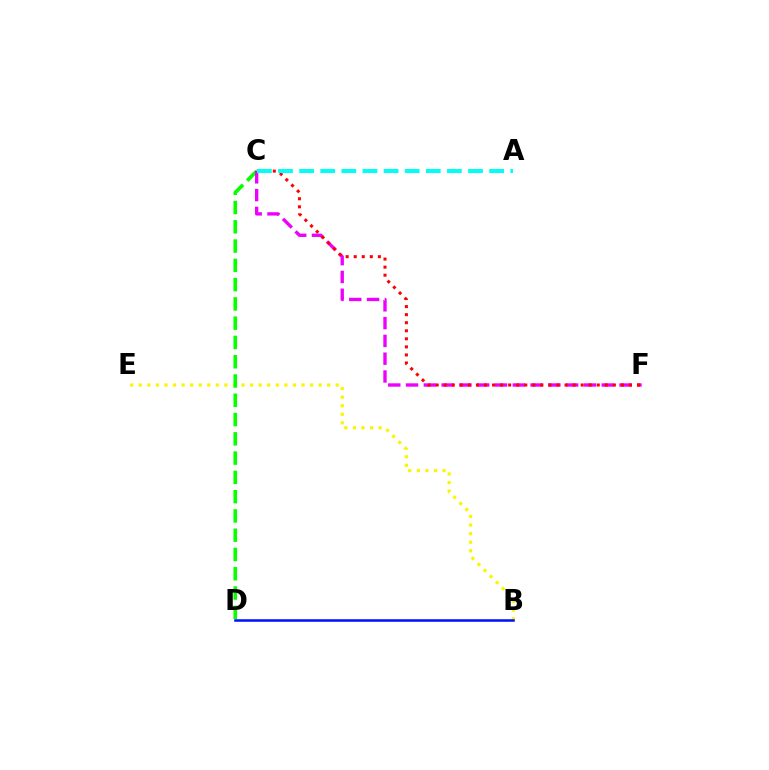{('B', 'E'): [{'color': '#fcf500', 'line_style': 'dotted', 'thickness': 2.33}], ('C', 'D'): [{'color': '#08ff00', 'line_style': 'dashed', 'thickness': 2.62}], ('C', 'F'): [{'color': '#ee00ff', 'line_style': 'dashed', 'thickness': 2.42}, {'color': '#ff0000', 'line_style': 'dotted', 'thickness': 2.19}], ('A', 'C'): [{'color': '#00fff6', 'line_style': 'dashed', 'thickness': 2.87}], ('B', 'D'): [{'color': '#0010ff', 'line_style': 'solid', 'thickness': 1.82}]}